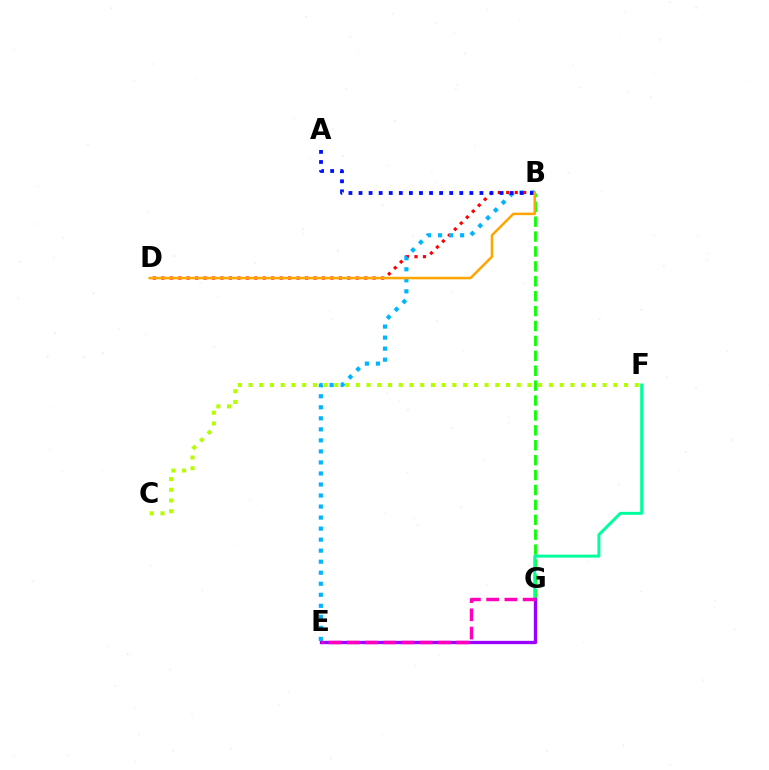{('C', 'F'): [{'color': '#b3ff00', 'line_style': 'dotted', 'thickness': 2.92}], ('B', 'G'): [{'color': '#08ff00', 'line_style': 'dashed', 'thickness': 2.02}], ('F', 'G'): [{'color': '#00ff9d', 'line_style': 'solid', 'thickness': 2.14}], ('B', 'D'): [{'color': '#ff0000', 'line_style': 'dotted', 'thickness': 2.3}, {'color': '#ffa500', 'line_style': 'solid', 'thickness': 1.81}], ('E', 'G'): [{'color': '#9b00ff', 'line_style': 'solid', 'thickness': 2.39}, {'color': '#ff00bd', 'line_style': 'dashed', 'thickness': 2.48}], ('B', 'E'): [{'color': '#00b5ff', 'line_style': 'dotted', 'thickness': 3.0}], ('A', 'B'): [{'color': '#0010ff', 'line_style': 'dotted', 'thickness': 2.74}]}